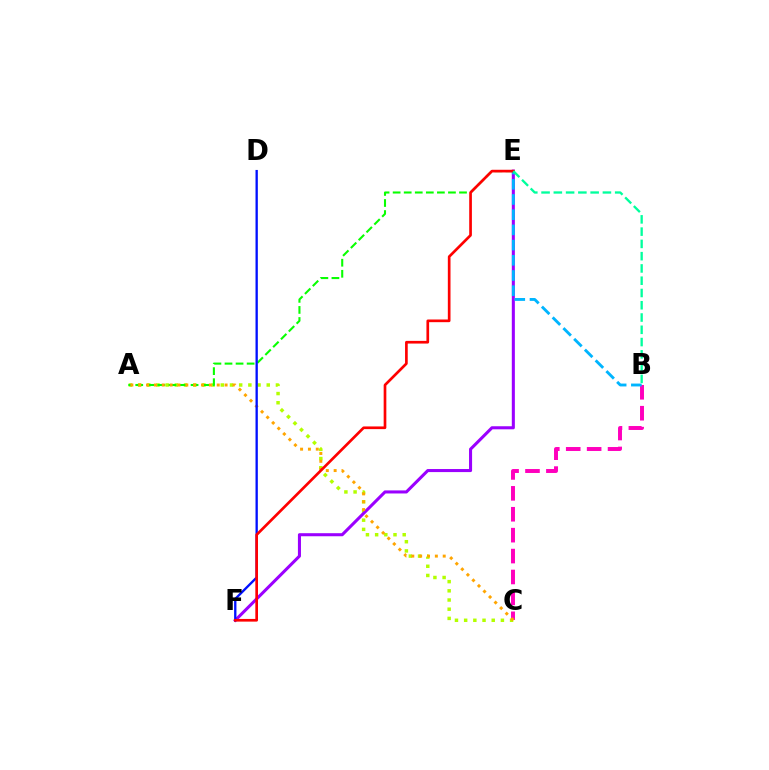{('B', 'C'): [{'color': '#ff00bd', 'line_style': 'dashed', 'thickness': 2.84}], ('A', 'C'): [{'color': '#b3ff00', 'line_style': 'dotted', 'thickness': 2.5}, {'color': '#ffa500', 'line_style': 'dotted', 'thickness': 2.13}], ('A', 'E'): [{'color': '#08ff00', 'line_style': 'dashed', 'thickness': 1.5}], ('E', 'F'): [{'color': '#9b00ff', 'line_style': 'solid', 'thickness': 2.2}, {'color': '#ff0000', 'line_style': 'solid', 'thickness': 1.93}], ('B', 'E'): [{'color': '#00b5ff', 'line_style': 'dashed', 'thickness': 2.07}, {'color': '#00ff9d', 'line_style': 'dashed', 'thickness': 1.67}], ('D', 'F'): [{'color': '#0010ff', 'line_style': 'solid', 'thickness': 1.68}]}